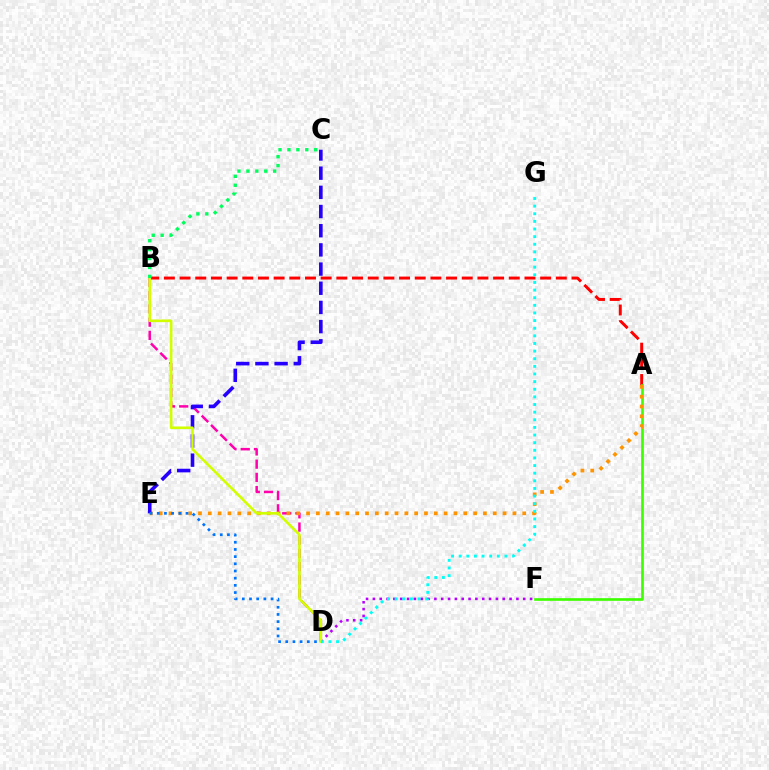{('A', 'B'): [{'color': '#ff0000', 'line_style': 'dashed', 'thickness': 2.13}], ('A', 'F'): [{'color': '#3dff00', 'line_style': 'solid', 'thickness': 1.91}], ('D', 'F'): [{'color': '#b900ff', 'line_style': 'dotted', 'thickness': 1.86}], ('B', 'D'): [{'color': '#ff00ac', 'line_style': 'dashed', 'thickness': 1.79}, {'color': '#d1ff00', 'line_style': 'solid', 'thickness': 1.89}], ('A', 'E'): [{'color': '#ff9400', 'line_style': 'dotted', 'thickness': 2.67}], ('C', 'E'): [{'color': '#2500ff', 'line_style': 'dashed', 'thickness': 2.61}], ('D', 'G'): [{'color': '#00fff6', 'line_style': 'dotted', 'thickness': 2.07}], ('D', 'E'): [{'color': '#0074ff', 'line_style': 'dotted', 'thickness': 1.95}], ('B', 'C'): [{'color': '#00ff5c', 'line_style': 'dotted', 'thickness': 2.42}]}